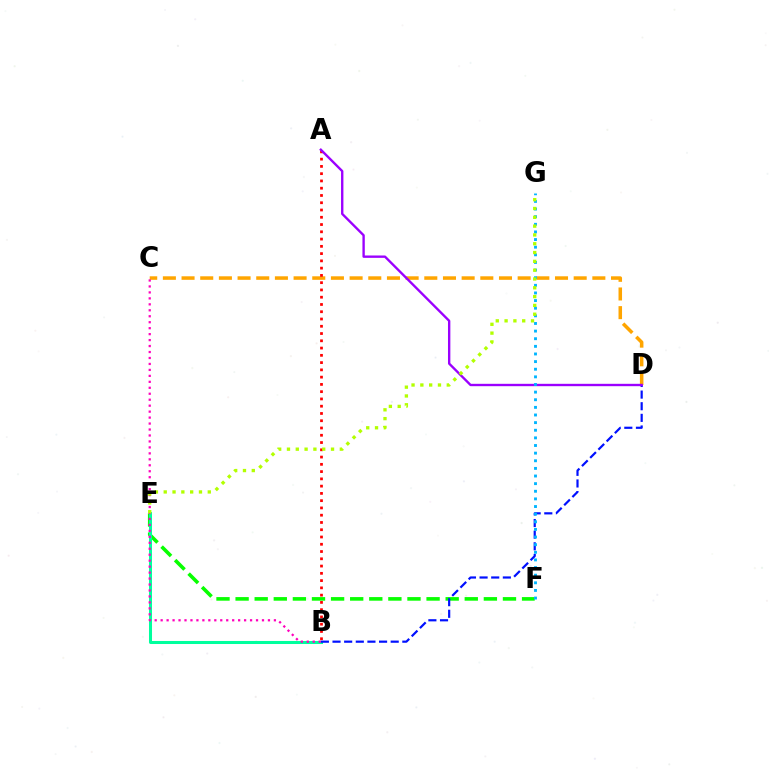{('E', 'F'): [{'color': '#08ff00', 'line_style': 'dashed', 'thickness': 2.59}], ('B', 'E'): [{'color': '#00ff9d', 'line_style': 'solid', 'thickness': 2.18}], ('B', 'D'): [{'color': '#0010ff', 'line_style': 'dashed', 'thickness': 1.58}], ('C', 'D'): [{'color': '#ffa500', 'line_style': 'dashed', 'thickness': 2.54}], ('B', 'C'): [{'color': '#ff00bd', 'line_style': 'dotted', 'thickness': 1.62}], ('A', 'B'): [{'color': '#ff0000', 'line_style': 'dotted', 'thickness': 1.97}], ('A', 'D'): [{'color': '#9b00ff', 'line_style': 'solid', 'thickness': 1.7}], ('F', 'G'): [{'color': '#00b5ff', 'line_style': 'dotted', 'thickness': 2.07}], ('E', 'G'): [{'color': '#b3ff00', 'line_style': 'dotted', 'thickness': 2.39}]}